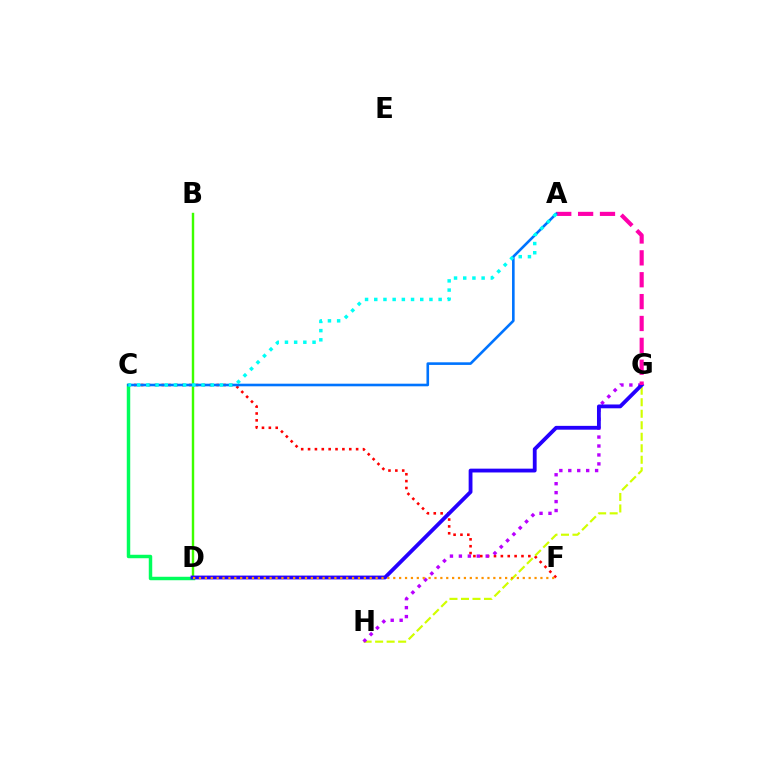{('C', 'F'): [{'color': '#ff0000', 'line_style': 'dotted', 'thickness': 1.87}], ('B', 'D'): [{'color': '#3dff00', 'line_style': 'solid', 'thickness': 1.75}], ('G', 'H'): [{'color': '#d1ff00', 'line_style': 'dashed', 'thickness': 1.56}, {'color': '#b900ff', 'line_style': 'dotted', 'thickness': 2.43}], ('C', 'D'): [{'color': '#00ff5c', 'line_style': 'solid', 'thickness': 2.49}], ('D', 'G'): [{'color': '#2500ff', 'line_style': 'solid', 'thickness': 2.75}], ('D', 'F'): [{'color': '#ff9400', 'line_style': 'dotted', 'thickness': 1.6}], ('A', 'G'): [{'color': '#ff00ac', 'line_style': 'dashed', 'thickness': 2.97}], ('A', 'C'): [{'color': '#0074ff', 'line_style': 'solid', 'thickness': 1.88}, {'color': '#00fff6', 'line_style': 'dotted', 'thickness': 2.5}]}